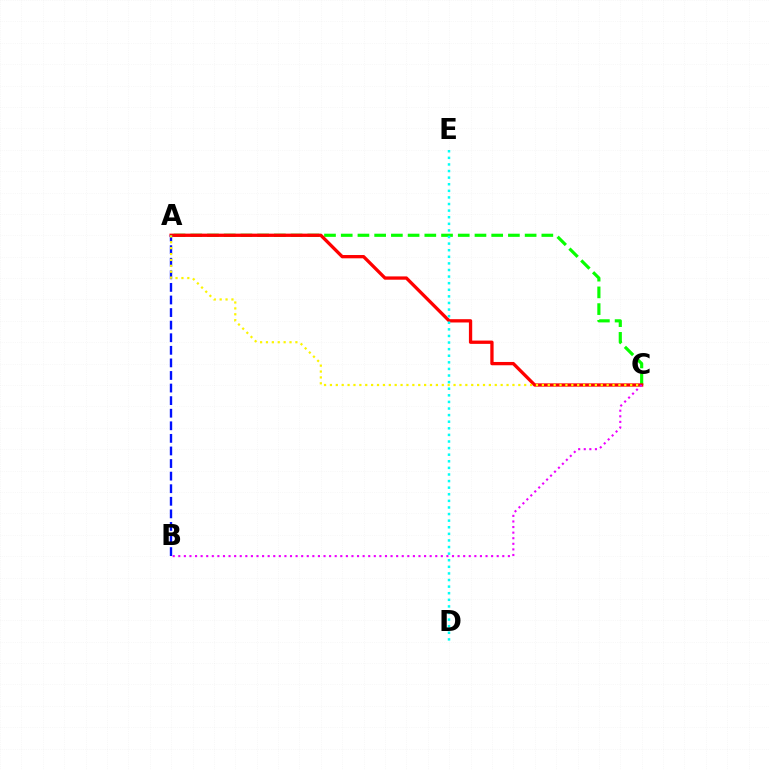{('A', 'C'): [{'color': '#08ff00', 'line_style': 'dashed', 'thickness': 2.27}, {'color': '#ff0000', 'line_style': 'solid', 'thickness': 2.37}, {'color': '#fcf500', 'line_style': 'dotted', 'thickness': 1.6}], ('D', 'E'): [{'color': '#00fff6', 'line_style': 'dotted', 'thickness': 1.79}], ('B', 'C'): [{'color': '#ee00ff', 'line_style': 'dotted', 'thickness': 1.52}], ('A', 'B'): [{'color': '#0010ff', 'line_style': 'dashed', 'thickness': 1.71}]}